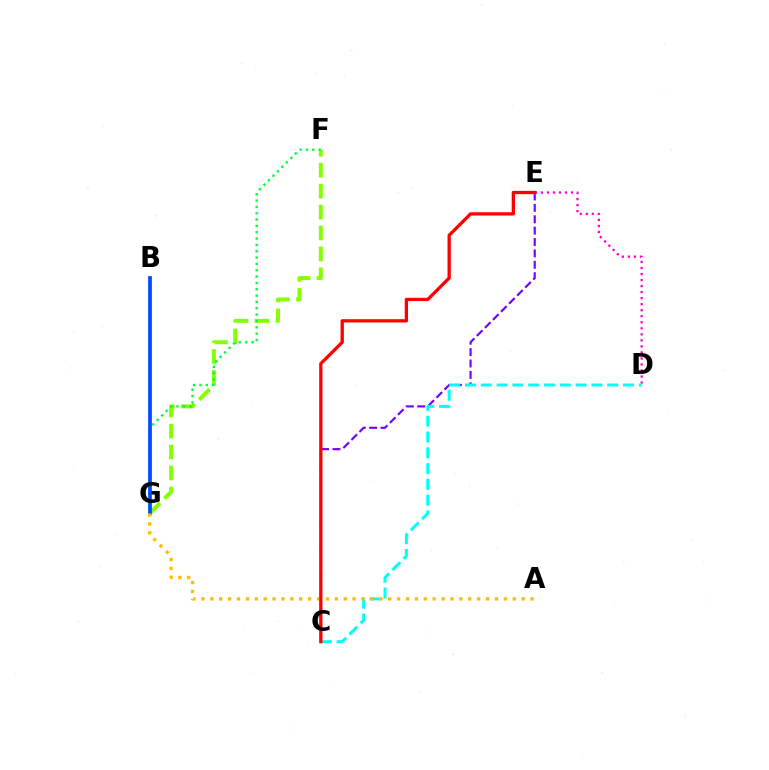{('C', 'E'): [{'color': '#7200ff', 'line_style': 'dashed', 'thickness': 1.55}, {'color': '#ff0000', 'line_style': 'solid', 'thickness': 2.37}], ('F', 'G'): [{'color': '#84ff00', 'line_style': 'dashed', 'thickness': 2.85}, {'color': '#00ff39', 'line_style': 'dotted', 'thickness': 1.72}], ('D', 'E'): [{'color': '#ff00cf', 'line_style': 'dotted', 'thickness': 1.64}], ('C', 'D'): [{'color': '#00fff6', 'line_style': 'dashed', 'thickness': 2.15}], ('B', 'G'): [{'color': '#004bff', 'line_style': 'solid', 'thickness': 2.69}], ('A', 'G'): [{'color': '#ffbd00', 'line_style': 'dotted', 'thickness': 2.42}]}